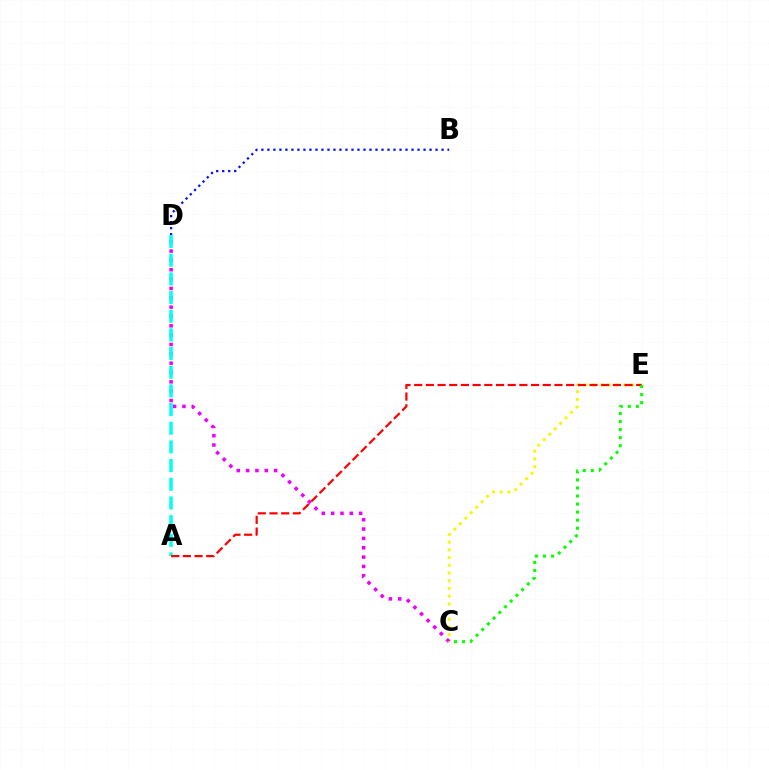{('B', 'D'): [{'color': '#0010ff', 'line_style': 'dotted', 'thickness': 1.63}], ('C', 'D'): [{'color': '#ee00ff', 'line_style': 'dotted', 'thickness': 2.54}], ('A', 'D'): [{'color': '#00fff6', 'line_style': 'dashed', 'thickness': 2.54}], ('C', 'E'): [{'color': '#fcf500', 'line_style': 'dotted', 'thickness': 2.1}, {'color': '#08ff00', 'line_style': 'dotted', 'thickness': 2.19}], ('A', 'E'): [{'color': '#ff0000', 'line_style': 'dashed', 'thickness': 1.59}]}